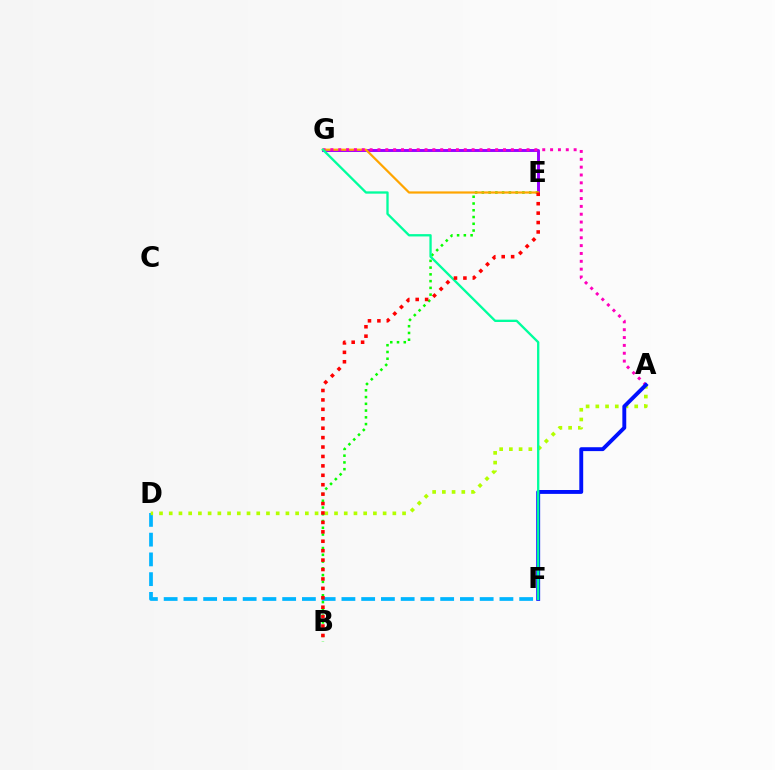{('E', 'G'): [{'color': '#9b00ff', 'line_style': 'solid', 'thickness': 2.12}, {'color': '#ffa500', 'line_style': 'solid', 'thickness': 1.59}], ('B', 'E'): [{'color': '#08ff00', 'line_style': 'dotted', 'thickness': 1.84}, {'color': '#ff0000', 'line_style': 'dotted', 'thickness': 2.56}], ('D', 'F'): [{'color': '#00b5ff', 'line_style': 'dashed', 'thickness': 2.68}], ('A', 'D'): [{'color': '#b3ff00', 'line_style': 'dotted', 'thickness': 2.64}], ('A', 'G'): [{'color': '#ff00bd', 'line_style': 'dotted', 'thickness': 2.13}], ('A', 'F'): [{'color': '#0010ff', 'line_style': 'solid', 'thickness': 2.79}], ('F', 'G'): [{'color': '#00ff9d', 'line_style': 'solid', 'thickness': 1.67}]}